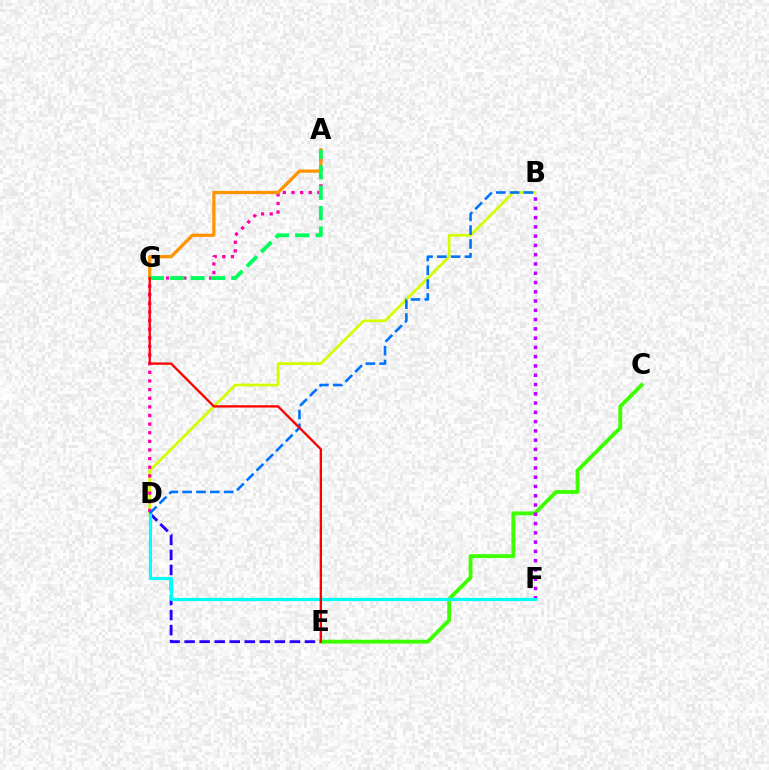{('D', 'E'): [{'color': '#2500ff', 'line_style': 'dashed', 'thickness': 2.04}], ('C', 'E'): [{'color': '#3dff00', 'line_style': 'solid', 'thickness': 2.78}], ('B', 'F'): [{'color': '#b900ff', 'line_style': 'dotted', 'thickness': 2.52}], ('B', 'D'): [{'color': '#d1ff00', 'line_style': 'solid', 'thickness': 1.97}, {'color': '#0074ff', 'line_style': 'dashed', 'thickness': 1.88}], ('A', 'D'): [{'color': '#ff00ac', 'line_style': 'dotted', 'thickness': 2.34}], ('D', 'F'): [{'color': '#00fff6', 'line_style': 'solid', 'thickness': 2.27}], ('A', 'G'): [{'color': '#ff9400', 'line_style': 'solid', 'thickness': 2.34}, {'color': '#00ff5c', 'line_style': 'dashed', 'thickness': 2.77}], ('E', 'G'): [{'color': '#ff0000', 'line_style': 'solid', 'thickness': 1.67}]}